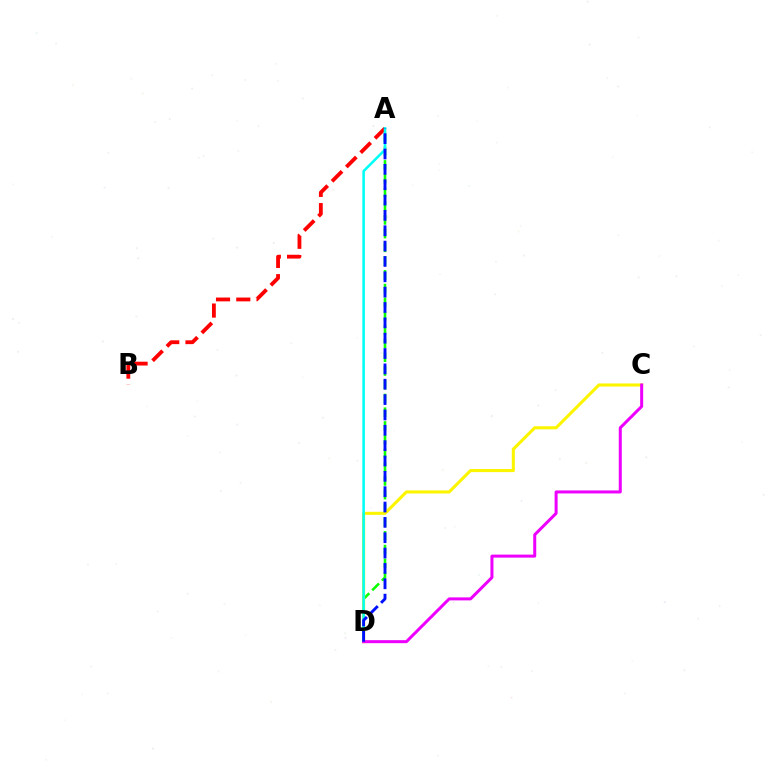{('A', 'D'): [{'color': '#08ff00', 'line_style': 'dashed', 'thickness': 1.87}, {'color': '#00fff6', 'line_style': 'solid', 'thickness': 1.84}, {'color': '#0010ff', 'line_style': 'dashed', 'thickness': 2.09}], ('C', 'D'): [{'color': '#fcf500', 'line_style': 'solid', 'thickness': 2.22}, {'color': '#ee00ff', 'line_style': 'solid', 'thickness': 2.17}], ('A', 'B'): [{'color': '#ff0000', 'line_style': 'dashed', 'thickness': 2.75}]}